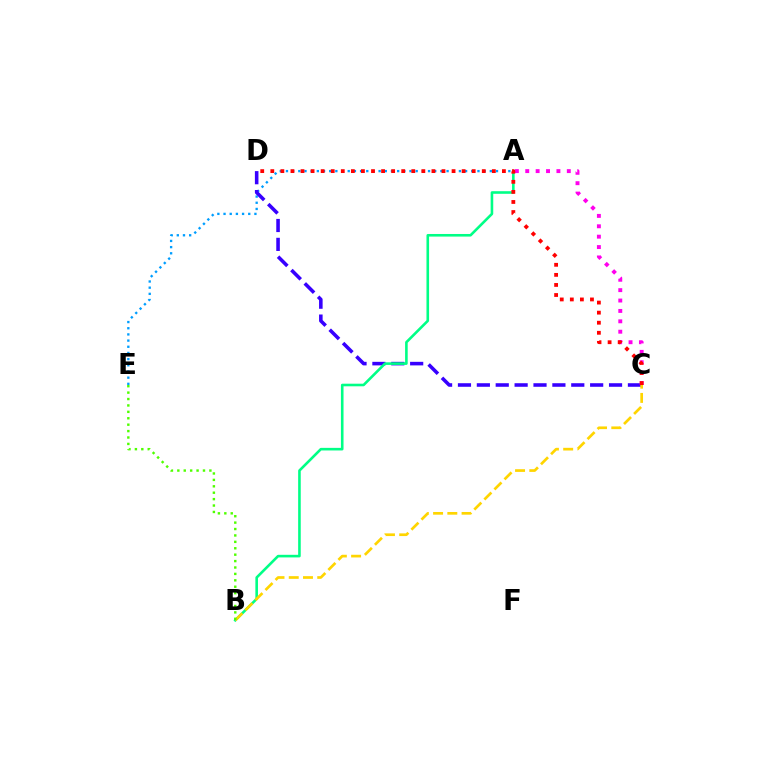{('A', 'E'): [{'color': '#009eff', 'line_style': 'dotted', 'thickness': 1.68}], ('C', 'D'): [{'color': '#3700ff', 'line_style': 'dashed', 'thickness': 2.57}, {'color': '#ff0000', 'line_style': 'dotted', 'thickness': 2.74}], ('A', 'B'): [{'color': '#00ff86', 'line_style': 'solid', 'thickness': 1.87}], ('A', 'C'): [{'color': '#ff00ed', 'line_style': 'dotted', 'thickness': 2.82}], ('B', 'C'): [{'color': '#ffd500', 'line_style': 'dashed', 'thickness': 1.93}], ('B', 'E'): [{'color': '#4fff00', 'line_style': 'dotted', 'thickness': 1.74}]}